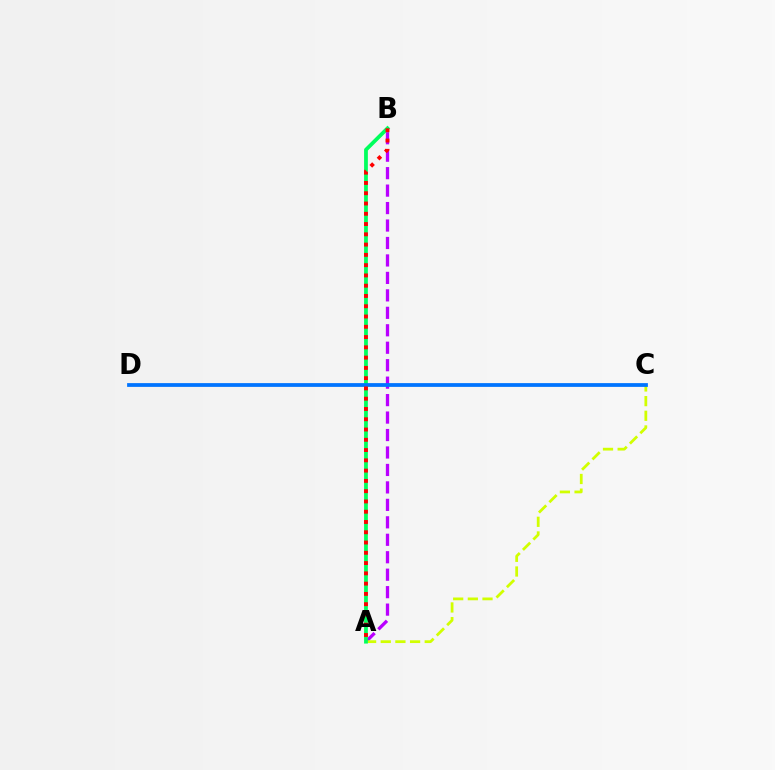{('A', 'B'): [{'color': '#b900ff', 'line_style': 'dashed', 'thickness': 2.37}, {'color': '#00ff5c', 'line_style': 'solid', 'thickness': 2.72}, {'color': '#ff0000', 'line_style': 'dotted', 'thickness': 2.79}], ('A', 'C'): [{'color': '#d1ff00', 'line_style': 'dashed', 'thickness': 1.99}], ('C', 'D'): [{'color': '#0074ff', 'line_style': 'solid', 'thickness': 2.71}]}